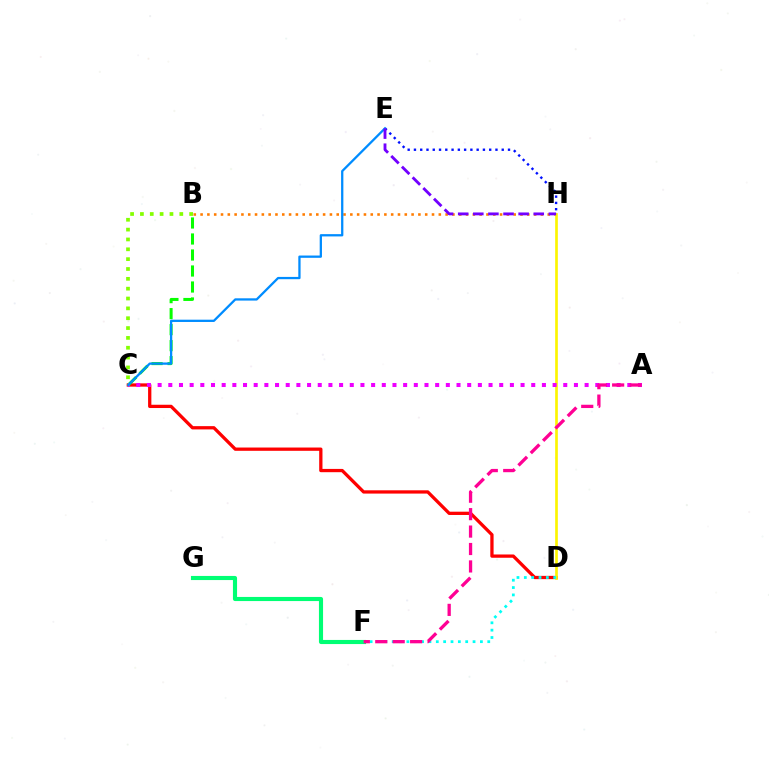{('F', 'G'): [{'color': '#00ff74', 'line_style': 'solid', 'thickness': 2.96}], ('C', 'D'): [{'color': '#ff0000', 'line_style': 'solid', 'thickness': 2.36}], ('B', 'H'): [{'color': '#ff7c00', 'line_style': 'dotted', 'thickness': 1.85}], ('D', 'H'): [{'color': '#fcf500', 'line_style': 'solid', 'thickness': 1.92}], ('B', 'C'): [{'color': '#08ff00', 'line_style': 'dashed', 'thickness': 2.17}, {'color': '#84ff00', 'line_style': 'dotted', 'thickness': 2.67}], ('A', 'C'): [{'color': '#ee00ff', 'line_style': 'dotted', 'thickness': 2.9}], ('D', 'F'): [{'color': '#00fff6', 'line_style': 'dotted', 'thickness': 2.0}], ('E', 'H'): [{'color': '#0010ff', 'line_style': 'dotted', 'thickness': 1.7}, {'color': '#7200ff', 'line_style': 'dashed', 'thickness': 2.05}], ('C', 'E'): [{'color': '#008cff', 'line_style': 'solid', 'thickness': 1.64}], ('A', 'F'): [{'color': '#ff0094', 'line_style': 'dashed', 'thickness': 2.37}]}